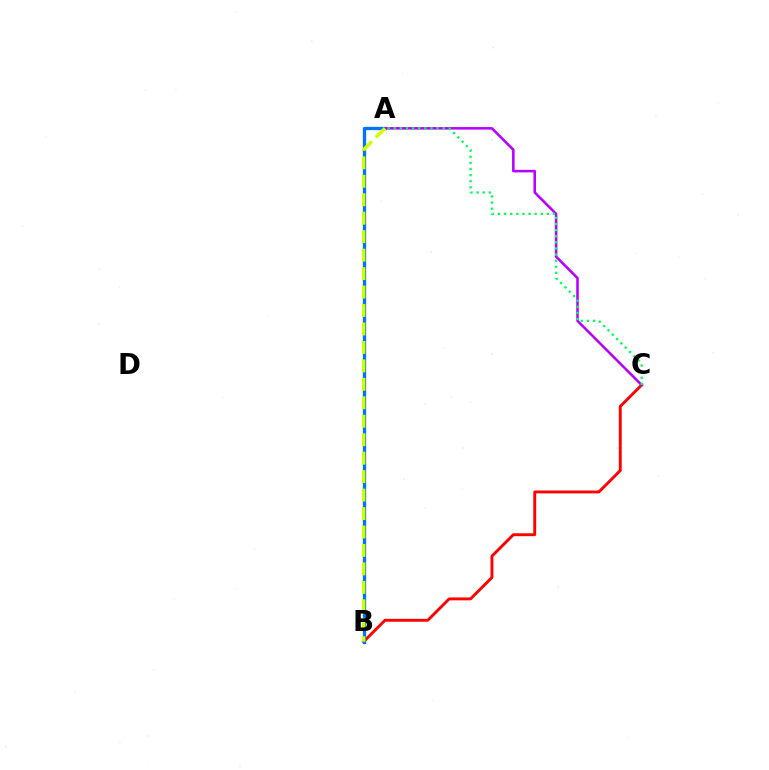{('B', 'C'): [{'color': '#ff0000', 'line_style': 'solid', 'thickness': 2.08}], ('A', 'B'): [{'color': '#0074ff', 'line_style': 'solid', 'thickness': 2.37}, {'color': '#d1ff00', 'line_style': 'dashed', 'thickness': 2.51}], ('A', 'C'): [{'color': '#b900ff', 'line_style': 'solid', 'thickness': 1.84}, {'color': '#00ff5c', 'line_style': 'dotted', 'thickness': 1.66}]}